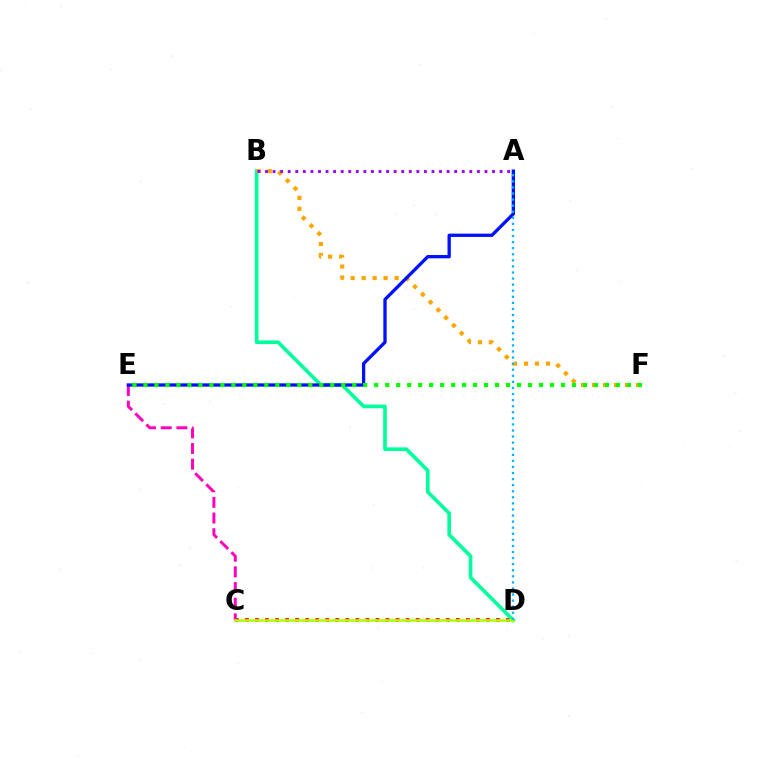{('C', 'D'): [{'color': '#ff0000', 'line_style': 'dotted', 'thickness': 2.73}, {'color': '#b3ff00', 'line_style': 'solid', 'thickness': 1.85}], ('B', 'D'): [{'color': '#00ff9d', 'line_style': 'solid', 'thickness': 2.62}], ('B', 'F'): [{'color': '#ffa500', 'line_style': 'dotted', 'thickness': 2.99}], ('C', 'E'): [{'color': '#ff00bd', 'line_style': 'dashed', 'thickness': 2.13}], ('A', 'B'): [{'color': '#9b00ff', 'line_style': 'dotted', 'thickness': 2.06}], ('A', 'E'): [{'color': '#0010ff', 'line_style': 'solid', 'thickness': 2.37}], ('E', 'F'): [{'color': '#08ff00', 'line_style': 'dotted', 'thickness': 2.99}], ('A', 'D'): [{'color': '#00b5ff', 'line_style': 'dotted', 'thickness': 1.65}]}